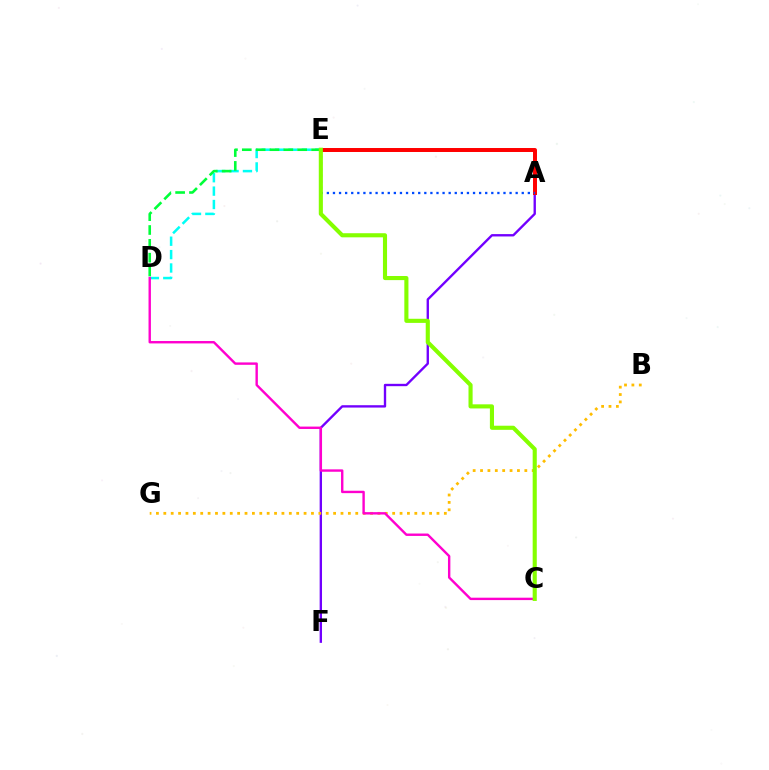{('D', 'E'): [{'color': '#00fff6', 'line_style': 'dashed', 'thickness': 1.82}, {'color': '#00ff39', 'line_style': 'dashed', 'thickness': 1.88}], ('A', 'F'): [{'color': '#7200ff', 'line_style': 'solid', 'thickness': 1.7}], ('A', 'E'): [{'color': '#ff0000', 'line_style': 'solid', 'thickness': 2.86}, {'color': '#004bff', 'line_style': 'dotted', 'thickness': 1.65}], ('B', 'G'): [{'color': '#ffbd00', 'line_style': 'dotted', 'thickness': 2.01}], ('C', 'D'): [{'color': '#ff00cf', 'line_style': 'solid', 'thickness': 1.73}], ('C', 'E'): [{'color': '#84ff00', 'line_style': 'solid', 'thickness': 2.96}]}